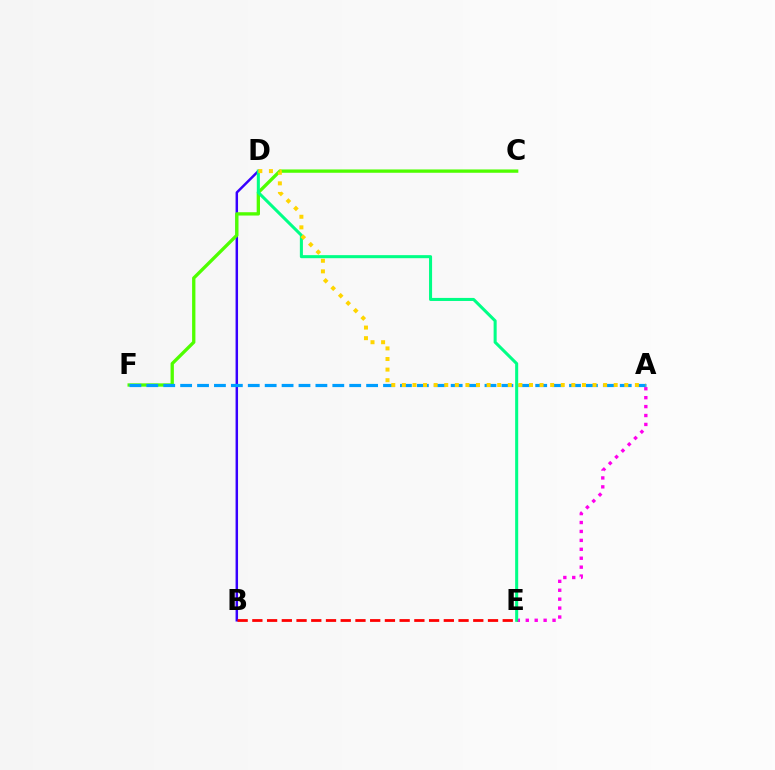{('A', 'E'): [{'color': '#ff00ed', 'line_style': 'dotted', 'thickness': 2.42}], ('B', 'D'): [{'color': '#3700ff', 'line_style': 'solid', 'thickness': 1.78}], ('C', 'F'): [{'color': '#4fff00', 'line_style': 'solid', 'thickness': 2.39}], ('A', 'F'): [{'color': '#009eff', 'line_style': 'dashed', 'thickness': 2.3}], ('D', 'E'): [{'color': '#00ff86', 'line_style': 'solid', 'thickness': 2.2}], ('B', 'E'): [{'color': '#ff0000', 'line_style': 'dashed', 'thickness': 2.0}], ('A', 'D'): [{'color': '#ffd500', 'line_style': 'dotted', 'thickness': 2.88}]}